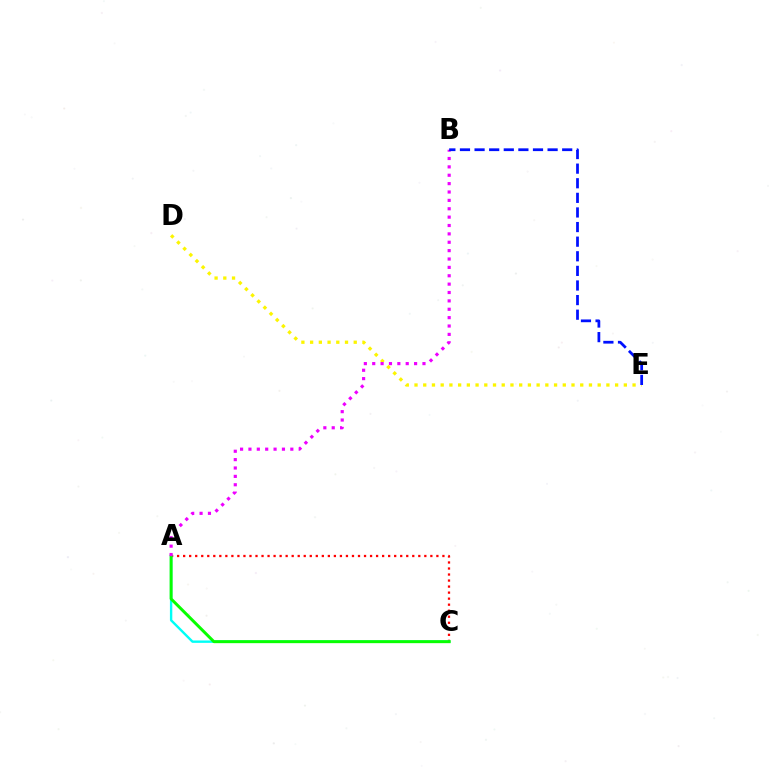{('A', 'C'): [{'color': '#ff0000', 'line_style': 'dotted', 'thickness': 1.64}, {'color': '#00fff6', 'line_style': 'solid', 'thickness': 1.72}, {'color': '#08ff00', 'line_style': 'solid', 'thickness': 2.15}], ('D', 'E'): [{'color': '#fcf500', 'line_style': 'dotted', 'thickness': 2.37}], ('A', 'B'): [{'color': '#ee00ff', 'line_style': 'dotted', 'thickness': 2.28}], ('B', 'E'): [{'color': '#0010ff', 'line_style': 'dashed', 'thickness': 1.98}]}